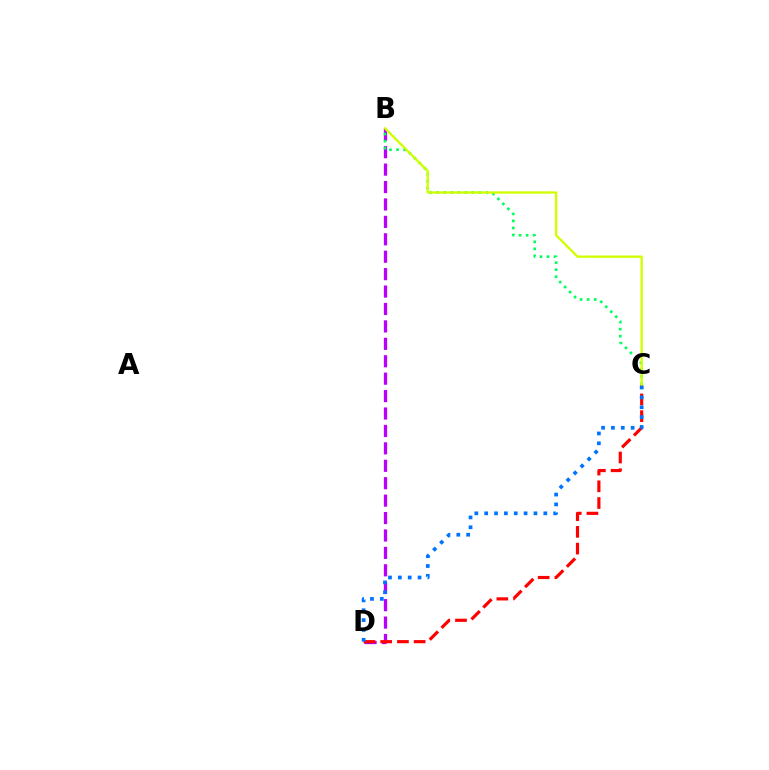{('B', 'D'): [{'color': '#b900ff', 'line_style': 'dashed', 'thickness': 2.37}], ('C', 'D'): [{'color': '#ff0000', 'line_style': 'dashed', 'thickness': 2.27}, {'color': '#0074ff', 'line_style': 'dotted', 'thickness': 2.68}], ('B', 'C'): [{'color': '#00ff5c', 'line_style': 'dotted', 'thickness': 1.91}, {'color': '#d1ff00', 'line_style': 'solid', 'thickness': 1.68}]}